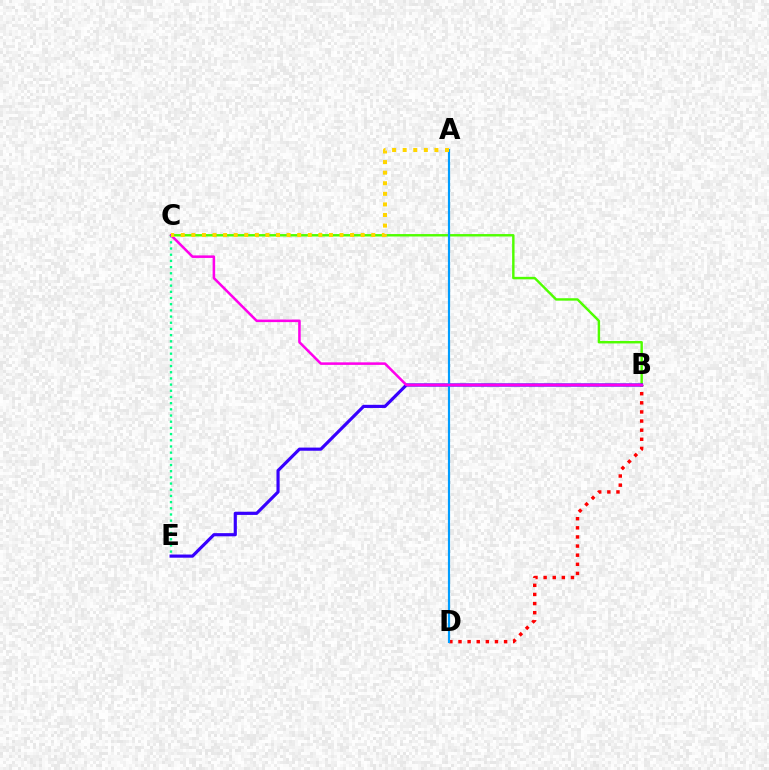{('B', 'D'): [{'color': '#ff0000', 'line_style': 'dotted', 'thickness': 2.48}], ('B', 'C'): [{'color': '#4fff00', 'line_style': 'solid', 'thickness': 1.74}, {'color': '#ff00ed', 'line_style': 'solid', 'thickness': 1.83}], ('B', 'E'): [{'color': '#3700ff', 'line_style': 'solid', 'thickness': 2.28}], ('A', 'D'): [{'color': '#009eff', 'line_style': 'solid', 'thickness': 1.56}], ('C', 'E'): [{'color': '#00ff86', 'line_style': 'dotted', 'thickness': 1.68}], ('A', 'C'): [{'color': '#ffd500', 'line_style': 'dotted', 'thickness': 2.88}]}